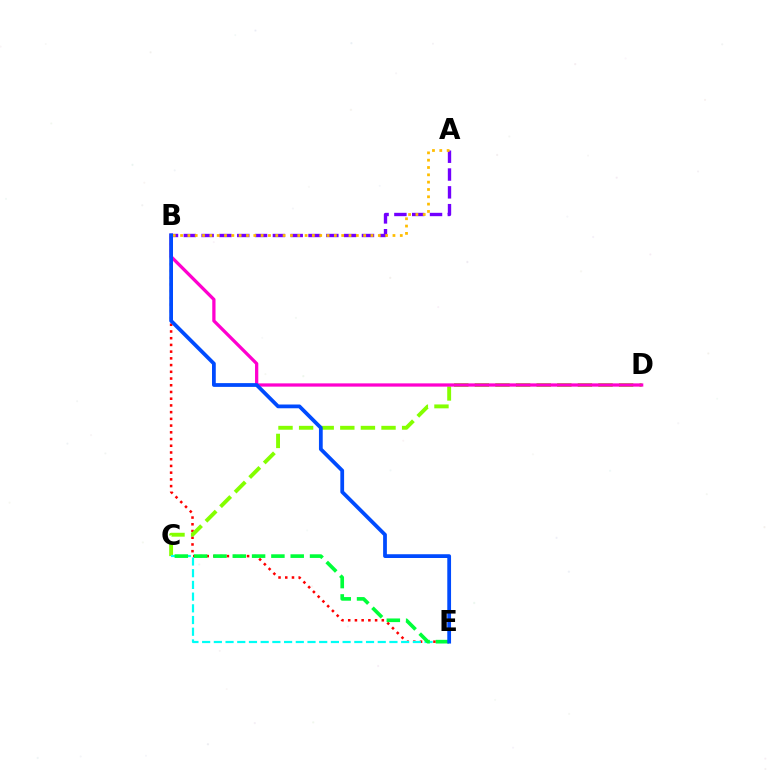{('B', 'E'): [{'color': '#ff0000', 'line_style': 'dotted', 'thickness': 1.83}, {'color': '#004bff', 'line_style': 'solid', 'thickness': 2.71}], ('C', 'D'): [{'color': '#84ff00', 'line_style': 'dashed', 'thickness': 2.8}], ('A', 'B'): [{'color': '#7200ff', 'line_style': 'dashed', 'thickness': 2.42}, {'color': '#ffbd00', 'line_style': 'dotted', 'thickness': 1.99}], ('B', 'D'): [{'color': '#ff00cf', 'line_style': 'solid', 'thickness': 2.35}], ('C', 'E'): [{'color': '#00fff6', 'line_style': 'dashed', 'thickness': 1.59}, {'color': '#00ff39', 'line_style': 'dashed', 'thickness': 2.62}]}